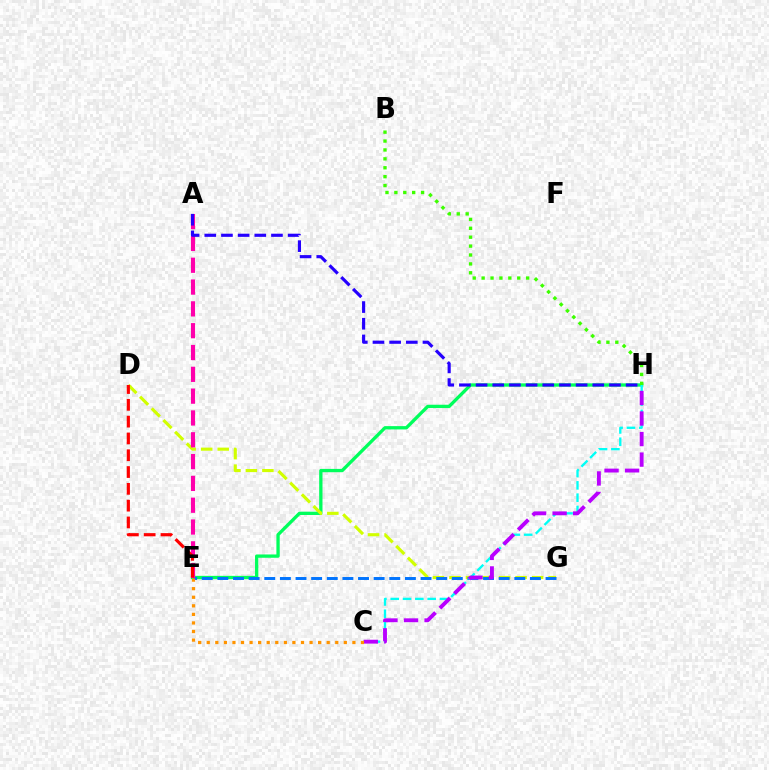{('E', 'H'): [{'color': '#00ff5c', 'line_style': 'solid', 'thickness': 2.38}], ('D', 'G'): [{'color': '#d1ff00', 'line_style': 'dashed', 'thickness': 2.24}], ('B', 'H'): [{'color': '#3dff00', 'line_style': 'dotted', 'thickness': 2.42}], ('E', 'G'): [{'color': '#0074ff', 'line_style': 'dashed', 'thickness': 2.12}], ('A', 'E'): [{'color': '#ff00ac', 'line_style': 'dashed', 'thickness': 2.96}], ('C', 'H'): [{'color': '#00fff6', 'line_style': 'dashed', 'thickness': 1.67}, {'color': '#b900ff', 'line_style': 'dashed', 'thickness': 2.79}], ('D', 'E'): [{'color': '#ff0000', 'line_style': 'dashed', 'thickness': 2.28}], ('C', 'E'): [{'color': '#ff9400', 'line_style': 'dotted', 'thickness': 2.33}], ('A', 'H'): [{'color': '#2500ff', 'line_style': 'dashed', 'thickness': 2.26}]}